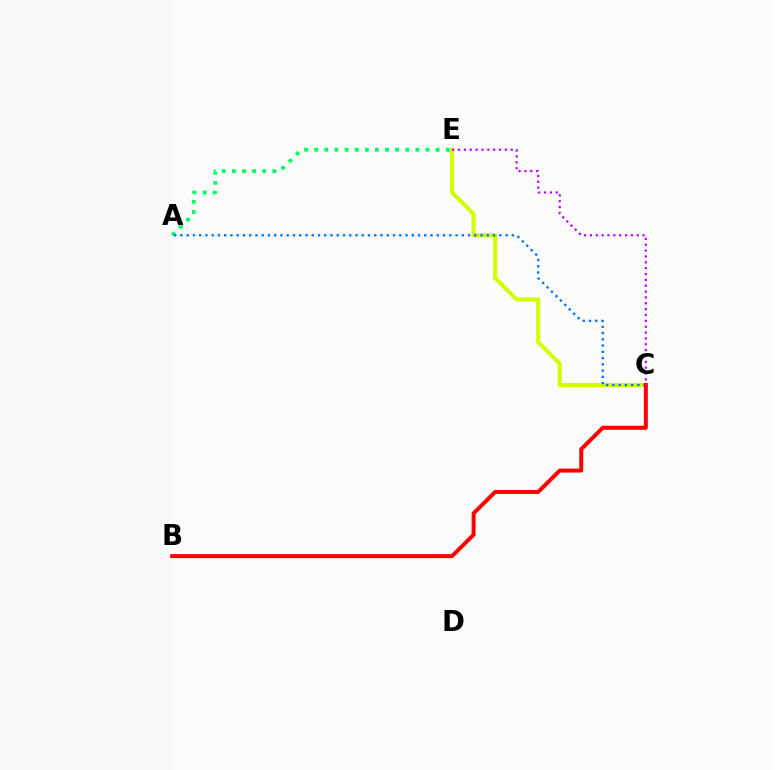{('A', 'E'): [{'color': '#00ff5c', 'line_style': 'dotted', 'thickness': 2.75}], ('C', 'E'): [{'color': '#d1ff00', 'line_style': 'solid', 'thickness': 2.95}, {'color': '#b900ff', 'line_style': 'dotted', 'thickness': 1.59}], ('A', 'C'): [{'color': '#0074ff', 'line_style': 'dotted', 'thickness': 1.7}], ('B', 'C'): [{'color': '#ff0000', 'line_style': 'solid', 'thickness': 2.87}]}